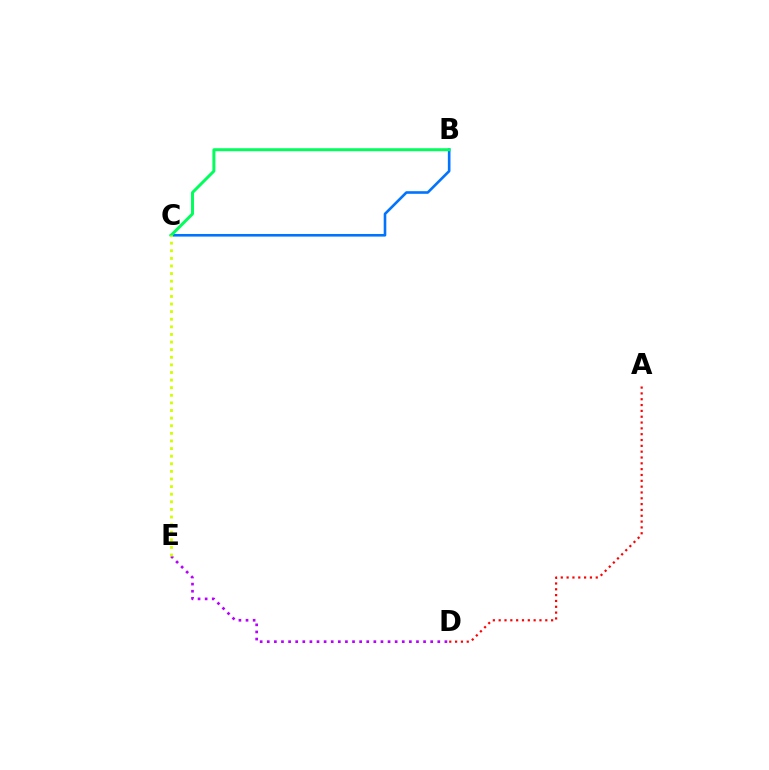{('D', 'E'): [{'color': '#b900ff', 'line_style': 'dotted', 'thickness': 1.93}], ('B', 'C'): [{'color': '#0074ff', 'line_style': 'solid', 'thickness': 1.88}, {'color': '#00ff5c', 'line_style': 'solid', 'thickness': 2.13}], ('A', 'D'): [{'color': '#ff0000', 'line_style': 'dotted', 'thickness': 1.58}], ('C', 'E'): [{'color': '#d1ff00', 'line_style': 'dotted', 'thickness': 2.07}]}